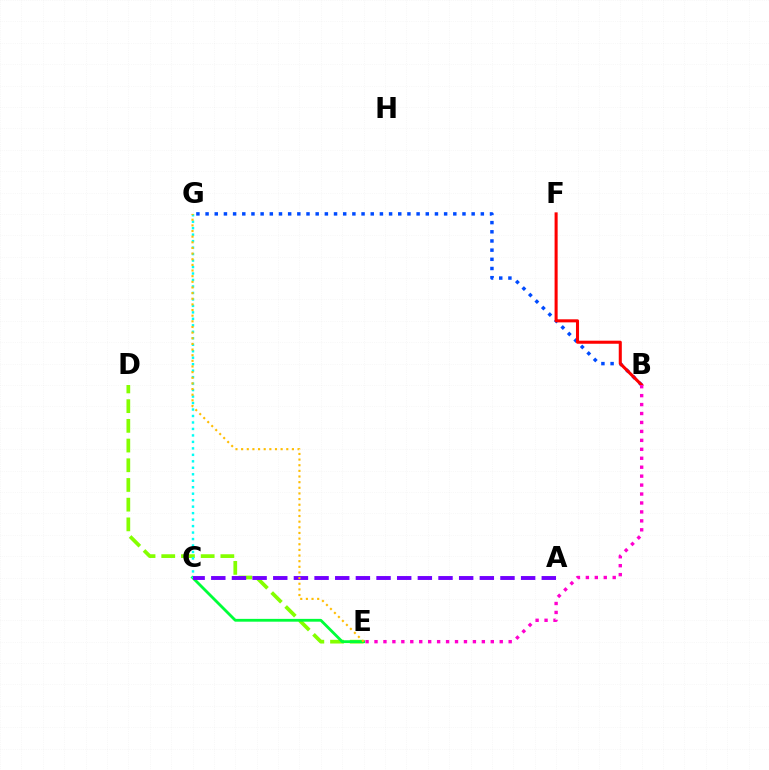{('B', 'G'): [{'color': '#004bff', 'line_style': 'dotted', 'thickness': 2.49}], ('D', 'E'): [{'color': '#84ff00', 'line_style': 'dashed', 'thickness': 2.68}], ('C', 'E'): [{'color': '#00ff39', 'line_style': 'solid', 'thickness': 2.03}], ('C', 'G'): [{'color': '#00fff6', 'line_style': 'dotted', 'thickness': 1.76}], ('A', 'C'): [{'color': '#7200ff', 'line_style': 'dashed', 'thickness': 2.81}], ('B', 'F'): [{'color': '#ff0000', 'line_style': 'solid', 'thickness': 2.2}], ('E', 'G'): [{'color': '#ffbd00', 'line_style': 'dotted', 'thickness': 1.53}], ('B', 'E'): [{'color': '#ff00cf', 'line_style': 'dotted', 'thickness': 2.43}]}